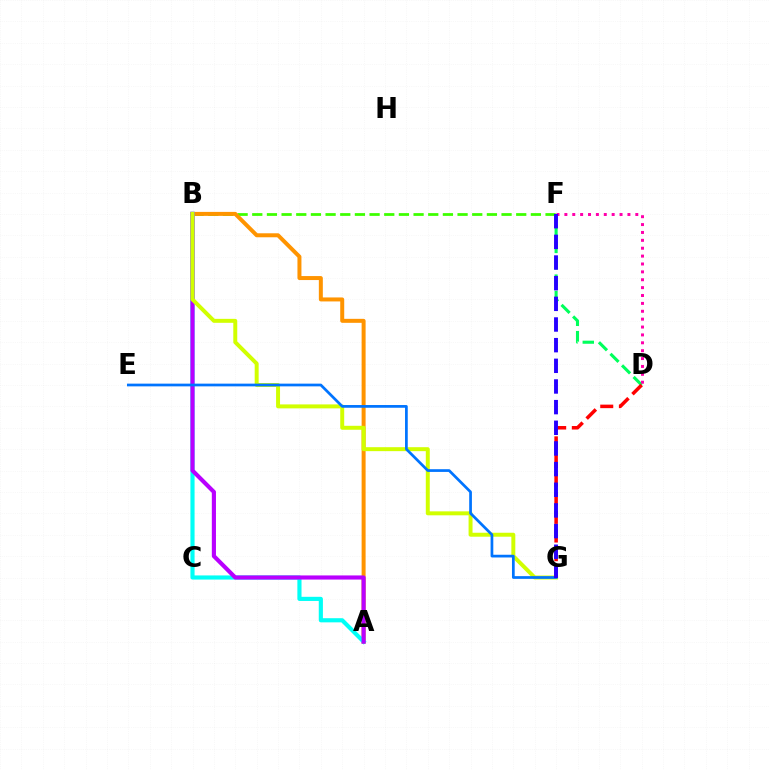{('B', 'F'): [{'color': '#3dff00', 'line_style': 'dashed', 'thickness': 1.99}], ('A', 'B'): [{'color': '#ff9400', 'line_style': 'solid', 'thickness': 2.87}, {'color': '#00fff6', 'line_style': 'solid', 'thickness': 2.98}, {'color': '#b900ff', 'line_style': 'solid', 'thickness': 2.98}], ('D', 'F'): [{'color': '#00ff5c', 'line_style': 'dashed', 'thickness': 2.22}, {'color': '#ff00ac', 'line_style': 'dotted', 'thickness': 2.14}], ('B', 'G'): [{'color': '#d1ff00', 'line_style': 'solid', 'thickness': 2.85}], ('E', 'G'): [{'color': '#0074ff', 'line_style': 'solid', 'thickness': 1.96}], ('D', 'G'): [{'color': '#ff0000', 'line_style': 'dashed', 'thickness': 2.53}], ('F', 'G'): [{'color': '#2500ff', 'line_style': 'dashed', 'thickness': 2.81}]}